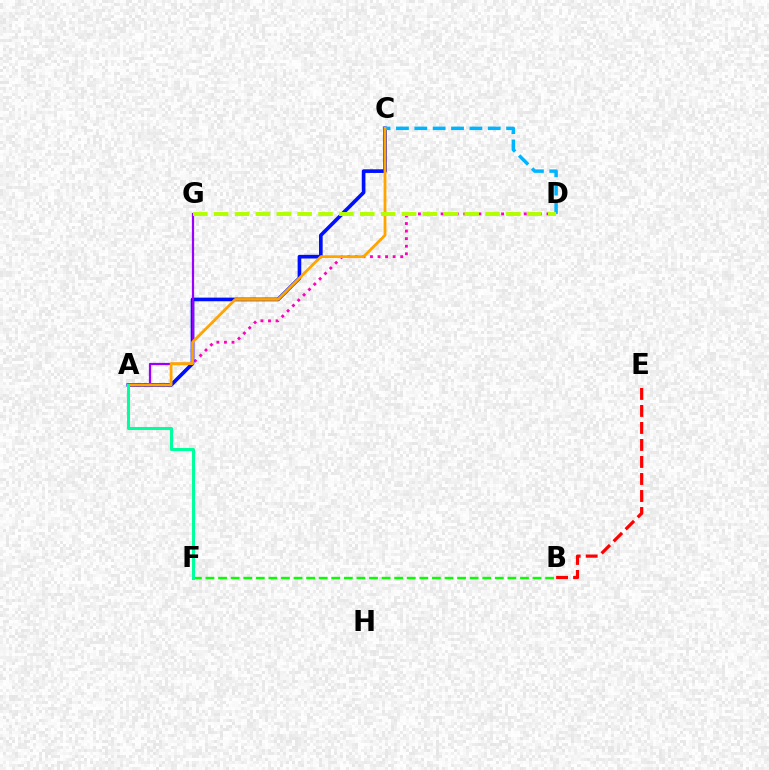{('A', 'D'): [{'color': '#ff00bd', 'line_style': 'dotted', 'thickness': 2.05}], ('A', 'C'): [{'color': '#0010ff', 'line_style': 'solid', 'thickness': 2.63}, {'color': '#ffa500', 'line_style': 'solid', 'thickness': 2.0}], ('A', 'G'): [{'color': '#9b00ff', 'line_style': 'solid', 'thickness': 1.61}], ('B', 'F'): [{'color': '#08ff00', 'line_style': 'dashed', 'thickness': 1.71}], ('C', 'D'): [{'color': '#00b5ff', 'line_style': 'dashed', 'thickness': 2.49}], ('A', 'F'): [{'color': '#00ff9d', 'line_style': 'solid', 'thickness': 2.19}], ('B', 'E'): [{'color': '#ff0000', 'line_style': 'dashed', 'thickness': 2.31}], ('D', 'G'): [{'color': '#b3ff00', 'line_style': 'dashed', 'thickness': 2.84}]}